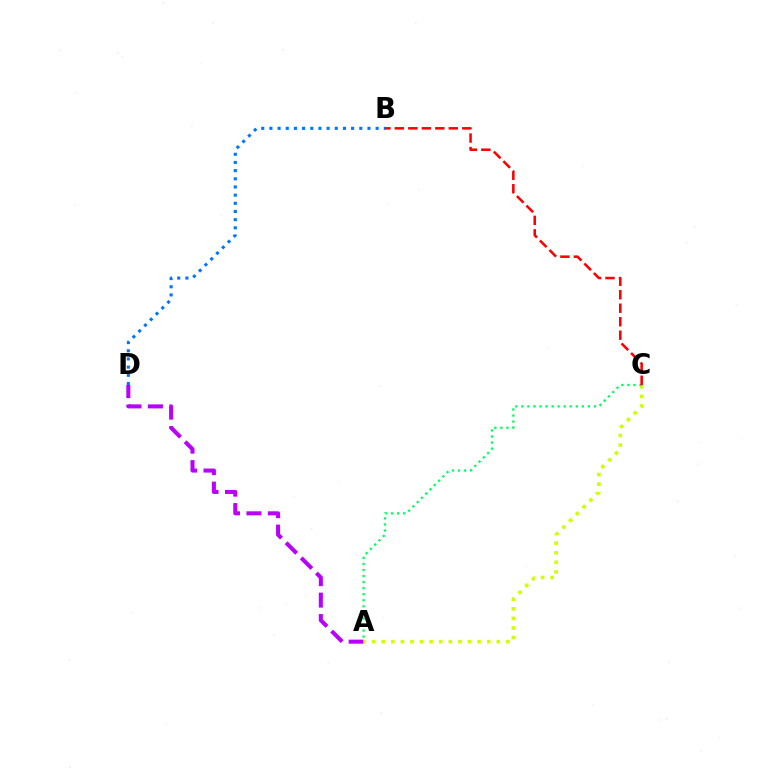{('B', 'D'): [{'color': '#0074ff', 'line_style': 'dotted', 'thickness': 2.22}], ('A', 'D'): [{'color': '#b900ff', 'line_style': 'dashed', 'thickness': 2.91}], ('A', 'C'): [{'color': '#d1ff00', 'line_style': 'dotted', 'thickness': 2.61}, {'color': '#00ff5c', 'line_style': 'dotted', 'thickness': 1.64}], ('B', 'C'): [{'color': '#ff0000', 'line_style': 'dashed', 'thickness': 1.83}]}